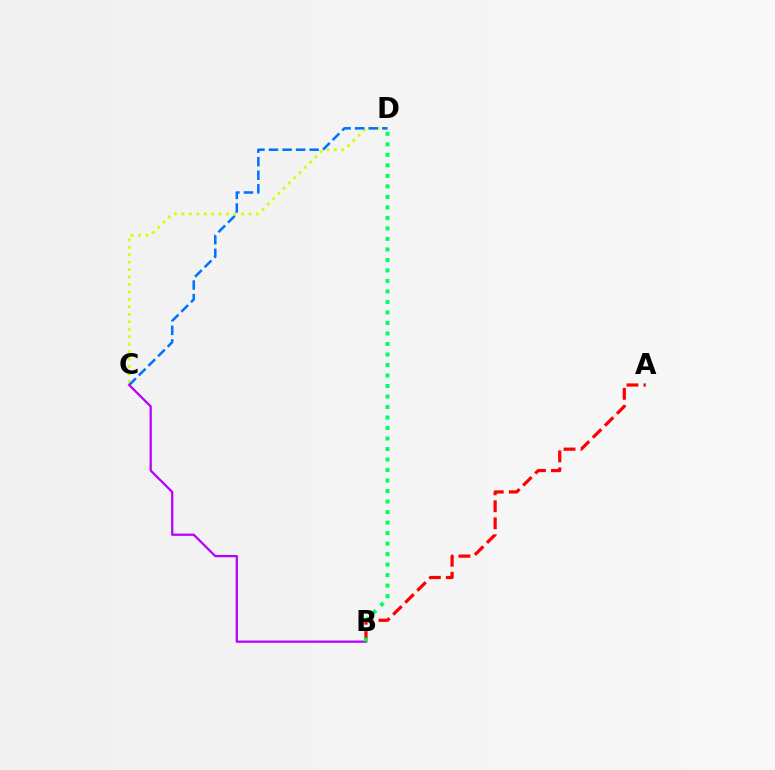{('C', 'D'): [{'color': '#d1ff00', 'line_style': 'dotted', 'thickness': 2.02}, {'color': '#0074ff', 'line_style': 'dashed', 'thickness': 1.84}], ('B', 'C'): [{'color': '#b900ff', 'line_style': 'solid', 'thickness': 1.63}], ('A', 'B'): [{'color': '#ff0000', 'line_style': 'dashed', 'thickness': 2.31}], ('B', 'D'): [{'color': '#00ff5c', 'line_style': 'dotted', 'thickness': 2.85}]}